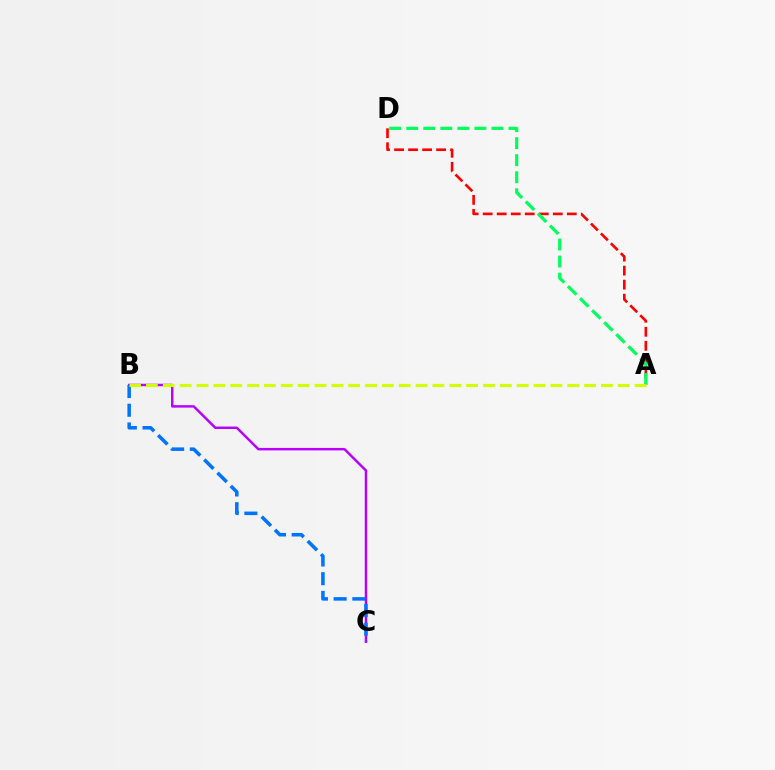{('B', 'C'): [{'color': '#b900ff', 'line_style': 'solid', 'thickness': 1.77}, {'color': '#0074ff', 'line_style': 'dashed', 'thickness': 2.54}], ('A', 'D'): [{'color': '#ff0000', 'line_style': 'dashed', 'thickness': 1.9}, {'color': '#00ff5c', 'line_style': 'dashed', 'thickness': 2.31}], ('A', 'B'): [{'color': '#d1ff00', 'line_style': 'dashed', 'thickness': 2.29}]}